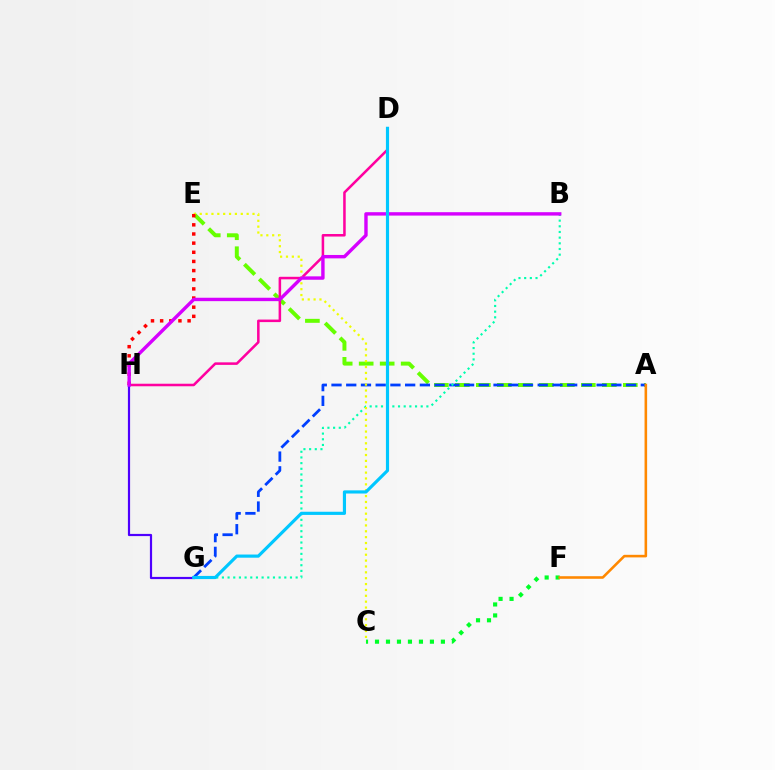{('A', 'E'): [{'color': '#66ff00', 'line_style': 'dashed', 'thickness': 2.85}], ('C', 'F'): [{'color': '#00ff27', 'line_style': 'dotted', 'thickness': 2.98}], ('D', 'H'): [{'color': '#ff00a0', 'line_style': 'solid', 'thickness': 1.83}], ('A', 'G'): [{'color': '#003fff', 'line_style': 'dashed', 'thickness': 2.0}], ('B', 'G'): [{'color': '#00ffaf', 'line_style': 'dotted', 'thickness': 1.54}], ('C', 'E'): [{'color': '#eeff00', 'line_style': 'dotted', 'thickness': 1.59}], ('A', 'F'): [{'color': '#ff8800', 'line_style': 'solid', 'thickness': 1.86}], ('E', 'H'): [{'color': '#ff0000', 'line_style': 'dotted', 'thickness': 2.49}], ('G', 'H'): [{'color': '#4f00ff', 'line_style': 'solid', 'thickness': 1.58}], ('B', 'H'): [{'color': '#d600ff', 'line_style': 'solid', 'thickness': 2.45}], ('D', 'G'): [{'color': '#00c7ff', 'line_style': 'solid', 'thickness': 2.27}]}